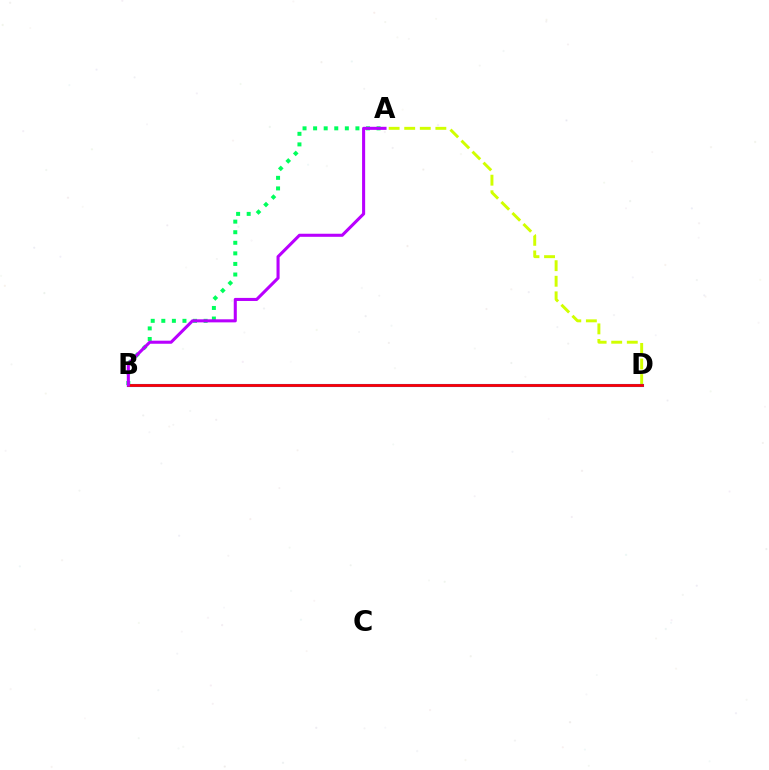{('A', 'D'): [{'color': '#d1ff00', 'line_style': 'dashed', 'thickness': 2.12}], ('A', 'B'): [{'color': '#00ff5c', 'line_style': 'dotted', 'thickness': 2.87}, {'color': '#b900ff', 'line_style': 'solid', 'thickness': 2.21}], ('B', 'D'): [{'color': '#0074ff', 'line_style': 'solid', 'thickness': 2.23}, {'color': '#ff0000', 'line_style': 'solid', 'thickness': 1.96}]}